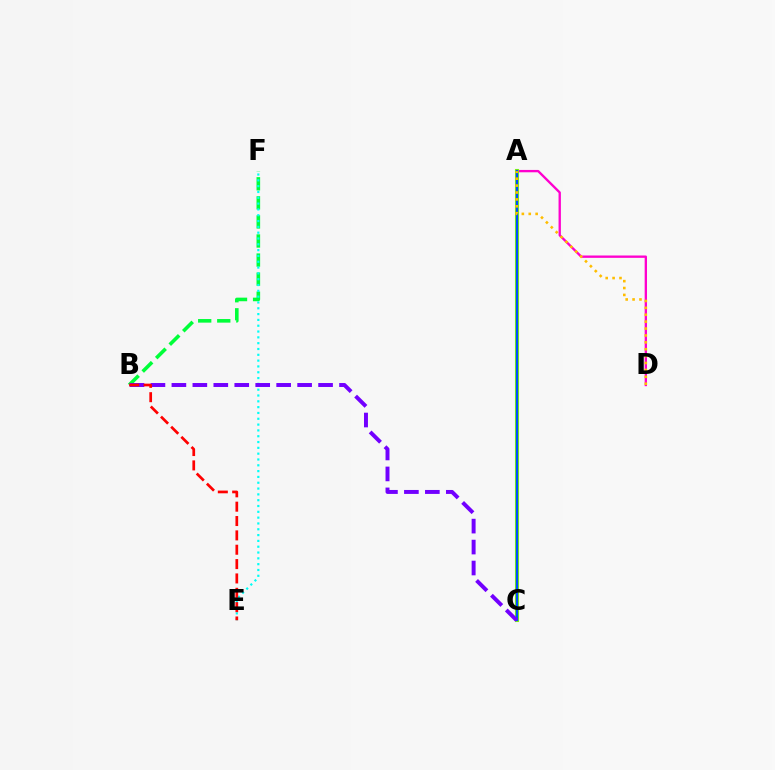{('B', 'F'): [{'color': '#00ff39', 'line_style': 'dashed', 'thickness': 2.59}], ('A', 'D'): [{'color': '#ff00cf', 'line_style': 'solid', 'thickness': 1.69}, {'color': '#ffbd00', 'line_style': 'dotted', 'thickness': 1.87}], ('E', 'F'): [{'color': '#00fff6', 'line_style': 'dotted', 'thickness': 1.58}], ('A', 'C'): [{'color': '#84ff00', 'line_style': 'solid', 'thickness': 2.95}, {'color': '#004bff', 'line_style': 'solid', 'thickness': 1.68}], ('B', 'C'): [{'color': '#7200ff', 'line_style': 'dashed', 'thickness': 2.85}], ('B', 'E'): [{'color': '#ff0000', 'line_style': 'dashed', 'thickness': 1.95}]}